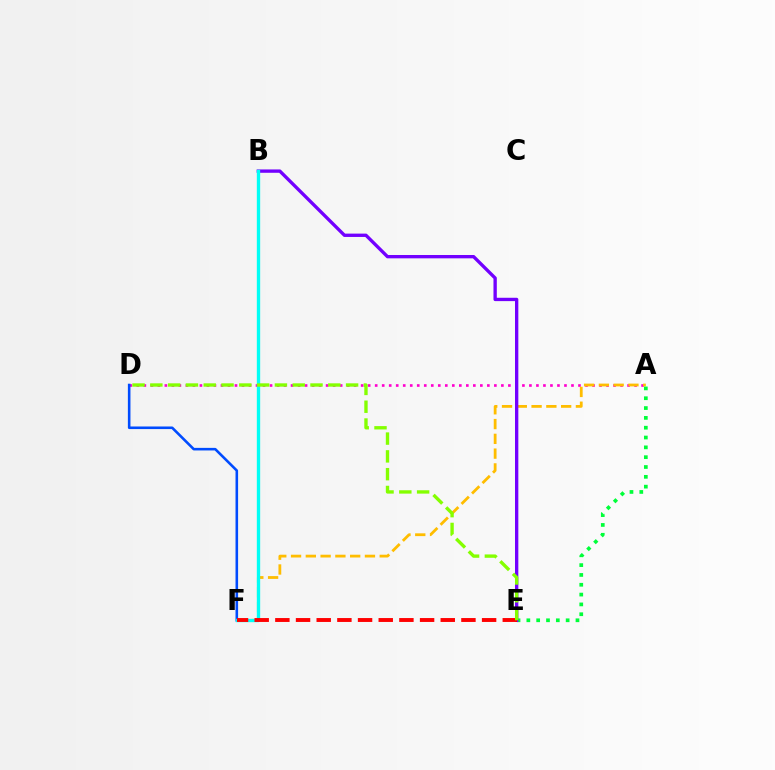{('A', 'D'): [{'color': '#ff00cf', 'line_style': 'dotted', 'thickness': 1.9}], ('D', 'F'): [{'color': '#004bff', 'line_style': 'solid', 'thickness': 1.86}], ('A', 'F'): [{'color': '#ffbd00', 'line_style': 'dashed', 'thickness': 2.01}], ('A', 'E'): [{'color': '#00ff39', 'line_style': 'dotted', 'thickness': 2.67}], ('B', 'E'): [{'color': '#7200ff', 'line_style': 'solid', 'thickness': 2.41}], ('B', 'F'): [{'color': '#00fff6', 'line_style': 'solid', 'thickness': 2.4}], ('E', 'F'): [{'color': '#ff0000', 'line_style': 'dashed', 'thickness': 2.81}], ('D', 'E'): [{'color': '#84ff00', 'line_style': 'dashed', 'thickness': 2.42}]}